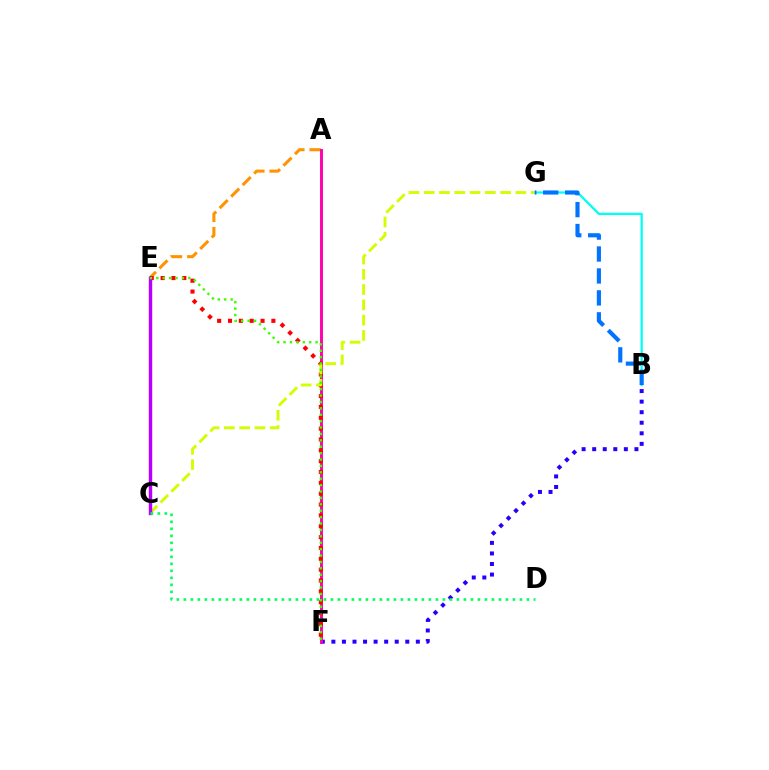{('A', 'E'): [{'color': '#ff9400', 'line_style': 'dashed', 'thickness': 2.21}], ('B', 'F'): [{'color': '#2500ff', 'line_style': 'dotted', 'thickness': 2.87}], ('A', 'F'): [{'color': '#ff00ac', 'line_style': 'solid', 'thickness': 2.11}], ('E', 'F'): [{'color': '#ff0000', 'line_style': 'dotted', 'thickness': 2.95}, {'color': '#3dff00', 'line_style': 'dotted', 'thickness': 1.74}], ('B', 'G'): [{'color': '#00fff6', 'line_style': 'solid', 'thickness': 1.62}, {'color': '#0074ff', 'line_style': 'dashed', 'thickness': 2.98}], ('C', 'G'): [{'color': '#d1ff00', 'line_style': 'dashed', 'thickness': 2.08}], ('C', 'E'): [{'color': '#b900ff', 'line_style': 'solid', 'thickness': 2.46}], ('C', 'D'): [{'color': '#00ff5c', 'line_style': 'dotted', 'thickness': 1.9}]}